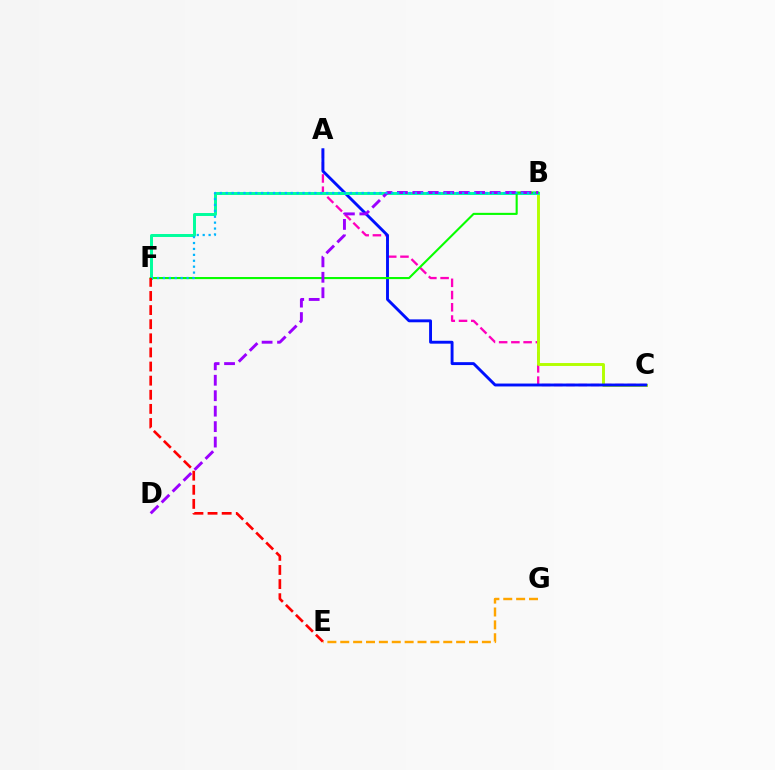{('A', 'C'): [{'color': '#ff00bd', 'line_style': 'dashed', 'thickness': 1.66}, {'color': '#0010ff', 'line_style': 'solid', 'thickness': 2.09}], ('B', 'C'): [{'color': '#b3ff00', 'line_style': 'solid', 'thickness': 2.1}], ('E', 'G'): [{'color': '#ffa500', 'line_style': 'dashed', 'thickness': 1.75}], ('B', 'F'): [{'color': '#00ff9d', 'line_style': 'solid', 'thickness': 2.13}, {'color': '#08ff00', 'line_style': 'solid', 'thickness': 1.51}, {'color': '#00b5ff', 'line_style': 'dotted', 'thickness': 1.61}], ('B', 'D'): [{'color': '#9b00ff', 'line_style': 'dashed', 'thickness': 2.1}], ('E', 'F'): [{'color': '#ff0000', 'line_style': 'dashed', 'thickness': 1.92}]}